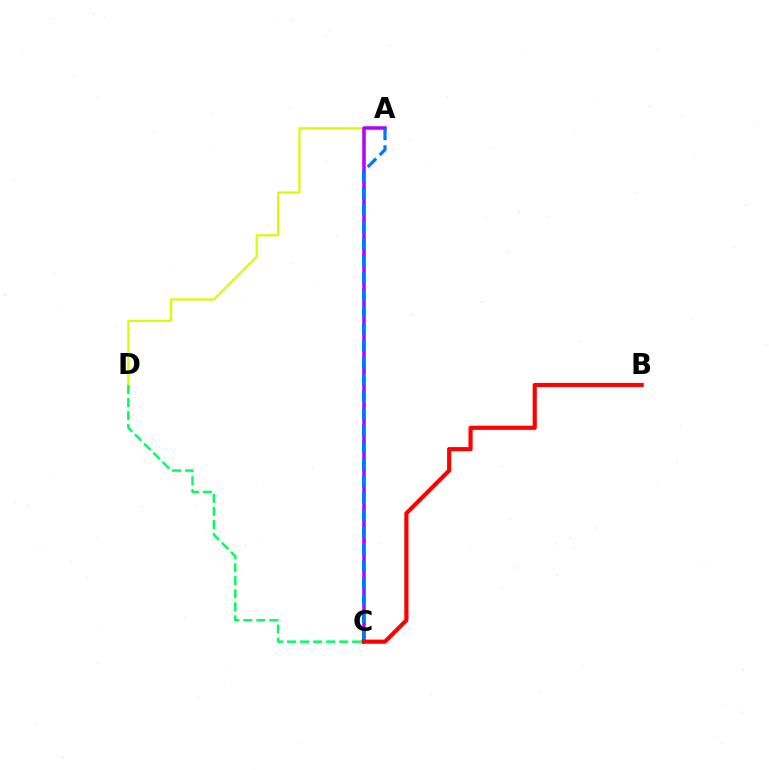{('A', 'D'): [{'color': '#d1ff00', 'line_style': 'solid', 'thickness': 1.57}], ('C', 'D'): [{'color': '#00ff5c', 'line_style': 'dashed', 'thickness': 1.77}], ('A', 'C'): [{'color': '#b900ff', 'line_style': 'solid', 'thickness': 2.54}, {'color': '#0074ff', 'line_style': 'dashed', 'thickness': 2.3}], ('B', 'C'): [{'color': '#ff0000', 'line_style': 'solid', 'thickness': 3.0}]}